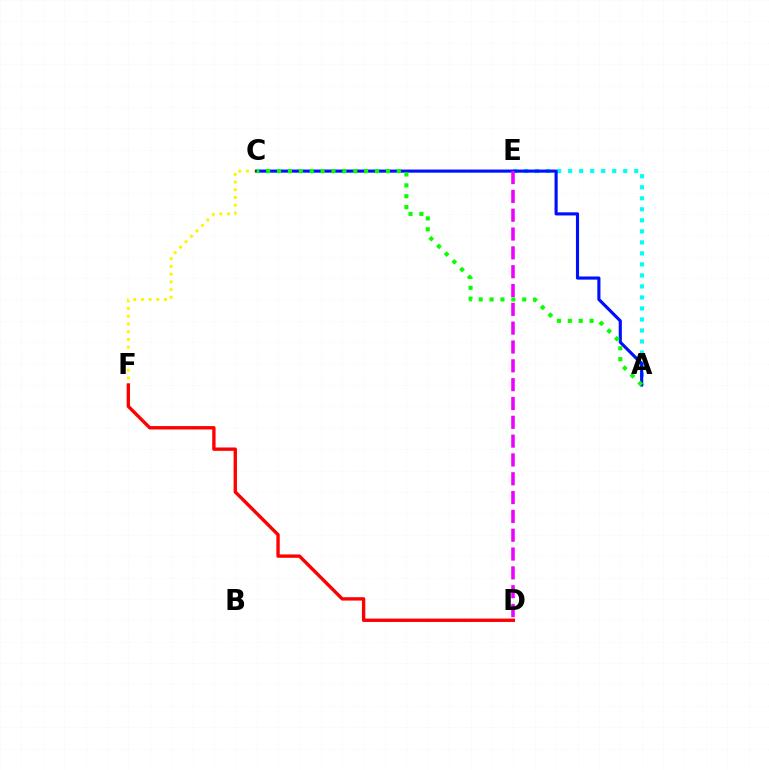{('C', 'F'): [{'color': '#fcf500', 'line_style': 'dotted', 'thickness': 2.1}], ('A', 'E'): [{'color': '#00fff6', 'line_style': 'dotted', 'thickness': 2.99}], ('A', 'C'): [{'color': '#0010ff', 'line_style': 'solid', 'thickness': 2.26}, {'color': '#08ff00', 'line_style': 'dotted', 'thickness': 2.96}], ('D', 'E'): [{'color': '#ee00ff', 'line_style': 'dashed', 'thickness': 2.56}], ('D', 'F'): [{'color': '#ff0000', 'line_style': 'solid', 'thickness': 2.42}]}